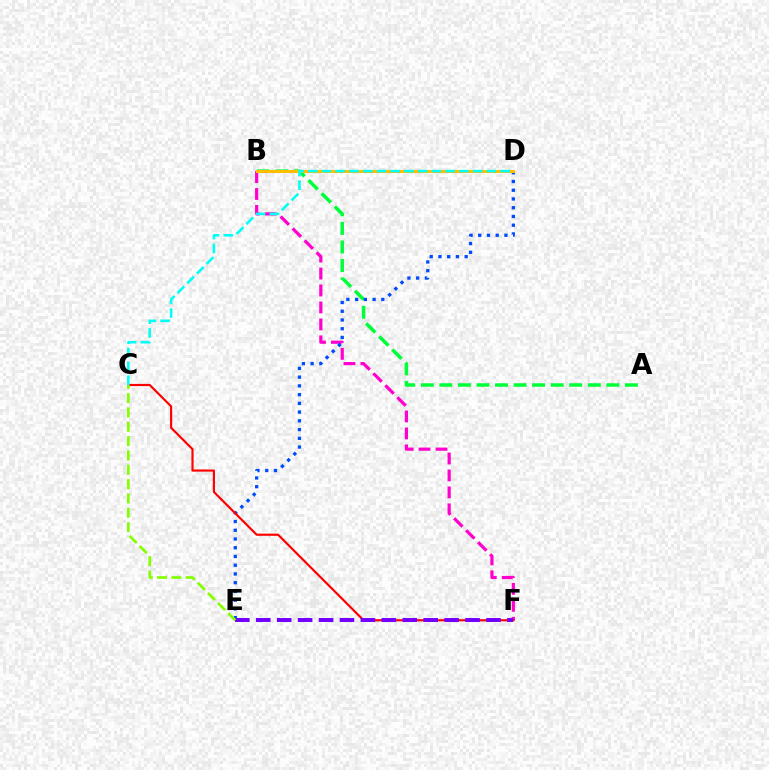{('B', 'F'): [{'color': '#ff00cf', 'line_style': 'dashed', 'thickness': 2.3}], ('A', 'B'): [{'color': '#00ff39', 'line_style': 'dashed', 'thickness': 2.52}], ('D', 'E'): [{'color': '#004bff', 'line_style': 'dotted', 'thickness': 2.37}], ('B', 'D'): [{'color': '#ffbd00', 'line_style': 'solid', 'thickness': 2.17}], ('C', 'F'): [{'color': '#ff0000', 'line_style': 'solid', 'thickness': 1.56}], ('E', 'F'): [{'color': '#7200ff', 'line_style': 'dashed', 'thickness': 2.84}], ('C', 'E'): [{'color': '#84ff00', 'line_style': 'dashed', 'thickness': 1.95}], ('C', 'D'): [{'color': '#00fff6', 'line_style': 'dashed', 'thickness': 1.87}]}